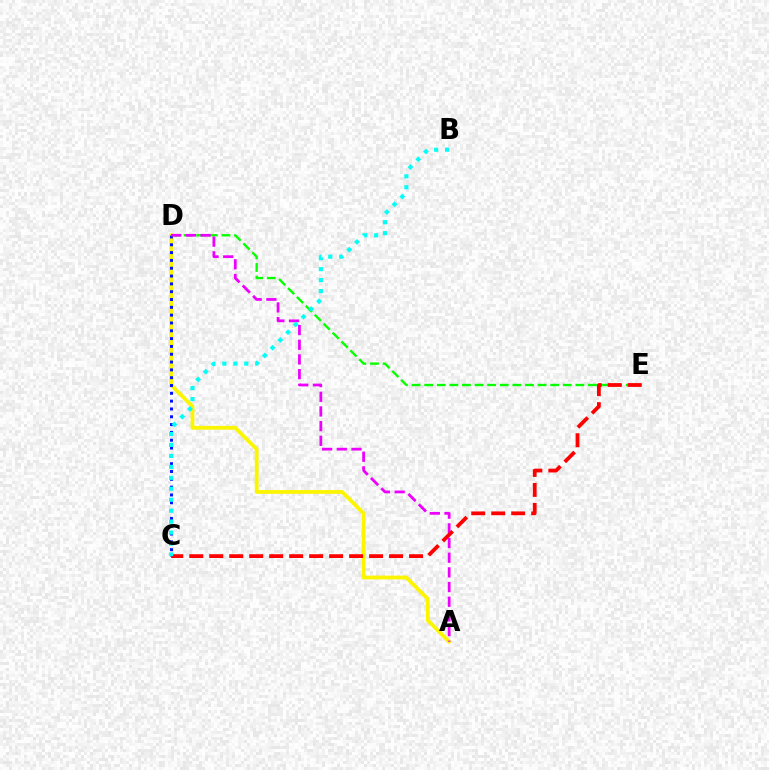{('D', 'E'): [{'color': '#08ff00', 'line_style': 'dashed', 'thickness': 1.71}], ('A', 'D'): [{'color': '#fcf500', 'line_style': 'solid', 'thickness': 2.73}, {'color': '#ee00ff', 'line_style': 'dashed', 'thickness': 1.99}], ('C', 'D'): [{'color': '#0010ff', 'line_style': 'dotted', 'thickness': 2.12}], ('C', 'E'): [{'color': '#ff0000', 'line_style': 'dashed', 'thickness': 2.71}], ('B', 'C'): [{'color': '#00fff6', 'line_style': 'dotted', 'thickness': 2.98}]}